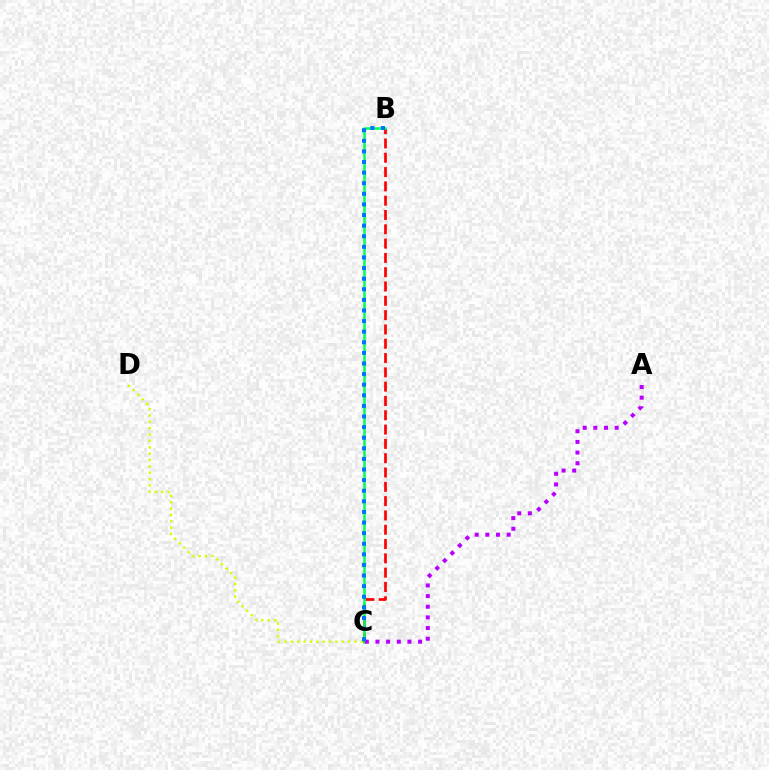{('B', 'C'): [{'color': '#ff0000', 'line_style': 'dashed', 'thickness': 1.94}, {'color': '#00ff5c', 'line_style': 'solid', 'thickness': 1.83}, {'color': '#0074ff', 'line_style': 'dotted', 'thickness': 2.88}], ('C', 'D'): [{'color': '#d1ff00', 'line_style': 'dotted', 'thickness': 1.73}], ('A', 'C'): [{'color': '#b900ff', 'line_style': 'dotted', 'thickness': 2.89}]}